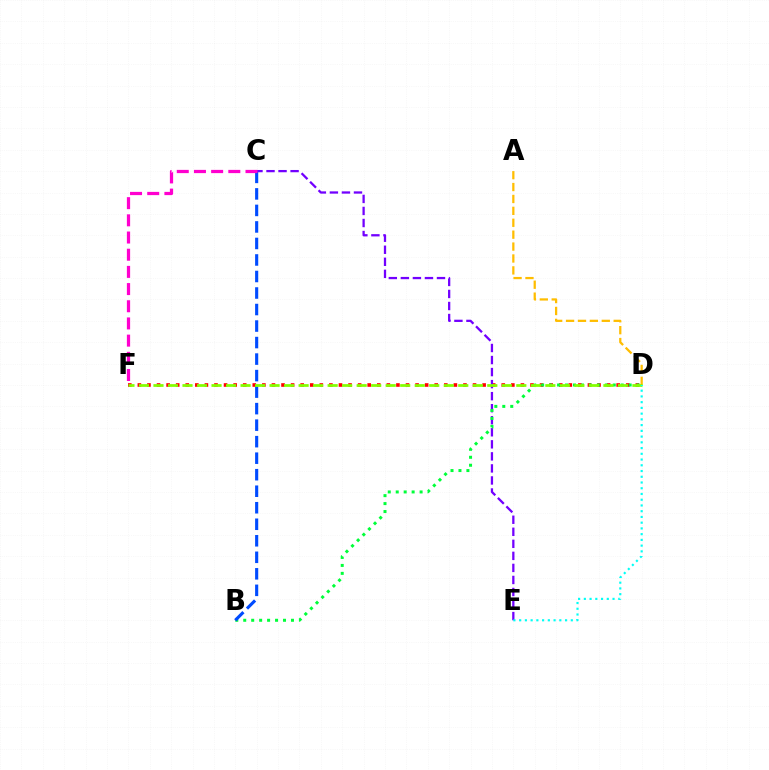{('D', 'F'): [{'color': '#ff0000', 'line_style': 'dotted', 'thickness': 2.6}, {'color': '#84ff00', 'line_style': 'dashed', 'thickness': 1.97}], ('A', 'D'): [{'color': '#ffbd00', 'line_style': 'dashed', 'thickness': 1.62}], ('C', 'E'): [{'color': '#7200ff', 'line_style': 'dashed', 'thickness': 1.64}], ('B', 'D'): [{'color': '#00ff39', 'line_style': 'dotted', 'thickness': 2.16}], ('B', 'C'): [{'color': '#004bff', 'line_style': 'dashed', 'thickness': 2.24}], ('C', 'F'): [{'color': '#ff00cf', 'line_style': 'dashed', 'thickness': 2.33}], ('D', 'E'): [{'color': '#00fff6', 'line_style': 'dotted', 'thickness': 1.56}]}